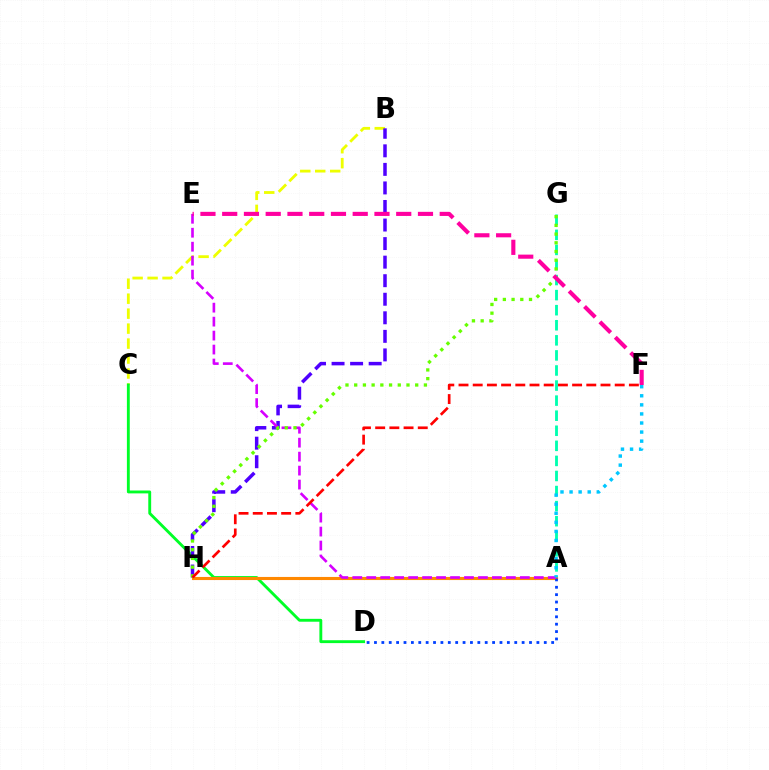{('B', 'C'): [{'color': '#eeff00', 'line_style': 'dashed', 'thickness': 2.03}], ('A', 'G'): [{'color': '#00ffaf', 'line_style': 'dashed', 'thickness': 2.05}], ('C', 'D'): [{'color': '#00ff27', 'line_style': 'solid', 'thickness': 2.07}], ('A', 'H'): [{'color': '#ff8800', 'line_style': 'solid', 'thickness': 2.23}], ('B', 'H'): [{'color': '#4f00ff', 'line_style': 'dashed', 'thickness': 2.52}], ('A', 'D'): [{'color': '#003fff', 'line_style': 'dotted', 'thickness': 2.01}], ('A', 'E'): [{'color': '#d600ff', 'line_style': 'dashed', 'thickness': 1.9}], ('G', 'H'): [{'color': '#66ff00', 'line_style': 'dotted', 'thickness': 2.37}], ('A', 'F'): [{'color': '#00c7ff', 'line_style': 'dotted', 'thickness': 2.46}], ('F', 'H'): [{'color': '#ff0000', 'line_style': 'dashed', 'thickness': 1.93}], ('E', 'F'): [{'color': '#ff00a0', 'line_style': 'dashed', 'thickness': 2.96}]}